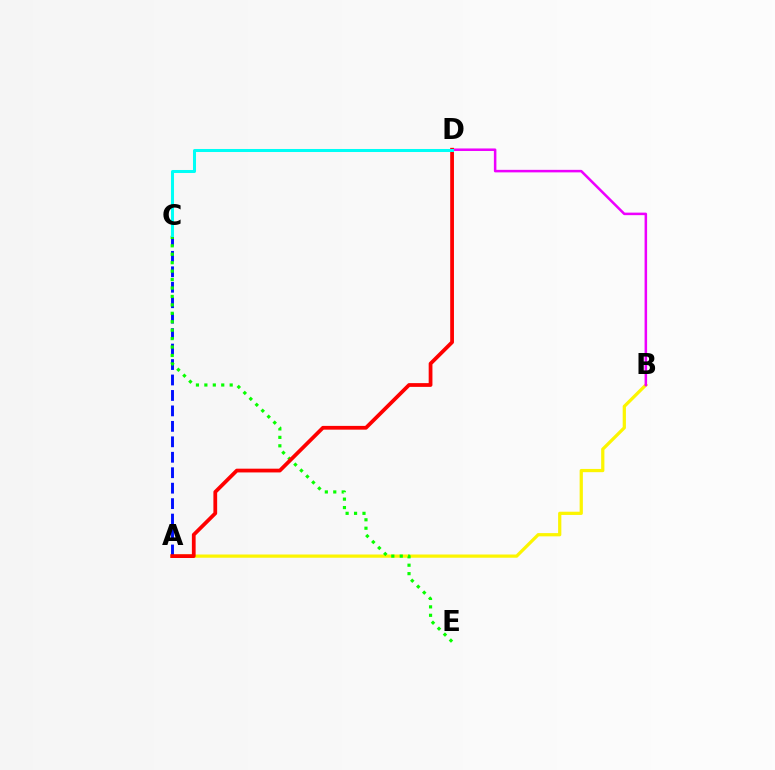{('A', 'B'): [{'color': '#fcf500', 'line_style': 'solid', 'thickness': 2.33}], ('B', 'D'): [{'color': '#ee00ff', 'line_style': 'solid', 'thickness': 1.82}], ('A', 'C'): [{'color': '#0010ff', 'line_style': 'dashed', 'thickness': 2.1}], ('C', 'E'): [{'color': '#08ff00', 'line_style': 'dotted', 'thickness': 2.29}], ('A', 'D'): [{'color': '#ff0000', 'line_style': 'solid', 'thickness': 2.71}], ('C', 'D'): [{'color': '#00fff6', 'line_style': 'solid', 'thickness': 2.18}]}